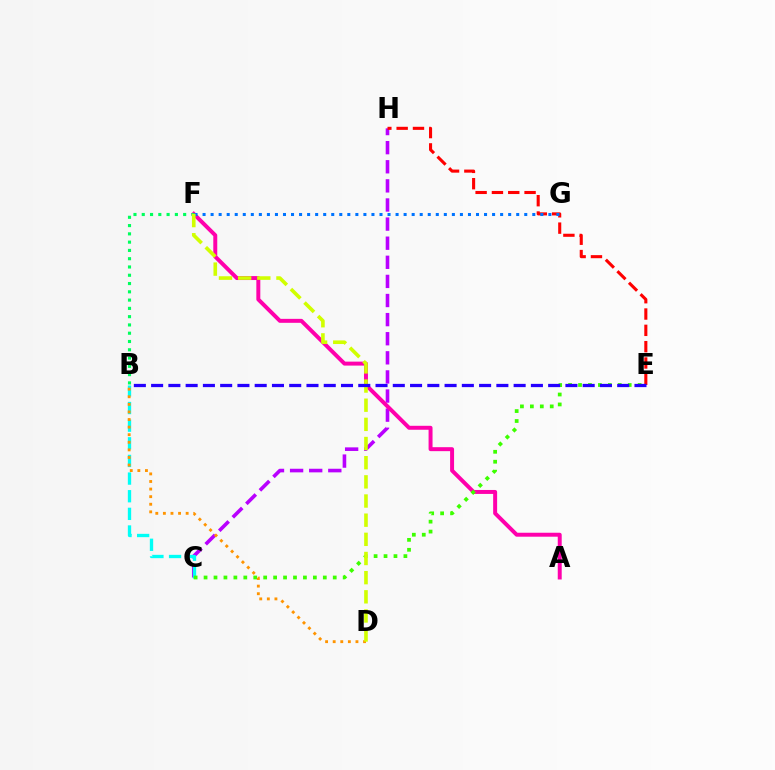{('C', 'H'): [{'color': '#b900ff', 'line_style': 'dashed', 'thickness': 2.6}], ('B', 'C'): [{'color': '#00fff6', 'line_style': 'dashed', 'thickness': 2.4}], ('A', 'F'): [{'color': '#ff00ac', 'line_style': 'solid', 'thickness': 2.85}], ('C', 'E'): [{'color': '#3dff00', 'line_style': 'dotted', 'thickness': 2.7}], ('B', 'F'): [{'color': '#00ff5c', 'line_style': 'dotted', 'thickness': 2.25}], ('E', 'H'): [{'color': '#ff0000', 'line_style': 'dashed', 'thickness': 2.22}], ('B', 'D'): [{'color': '#ff9400', 'line_style': 'dotted', 'thickness': 2.06}], ('F', 'G'): [{'color': '#0074ff', 'line_style': 'dotted', 'thickness': 2.19}], ('D', 'F'): [{'color': '#d1ff00', 'line_style': 'dashed', 'thickness': 2.6}], ('B', 'E'): [{'color': '#2500ff', 'line_style': 'dashed', 'thickness': 2.35}]}